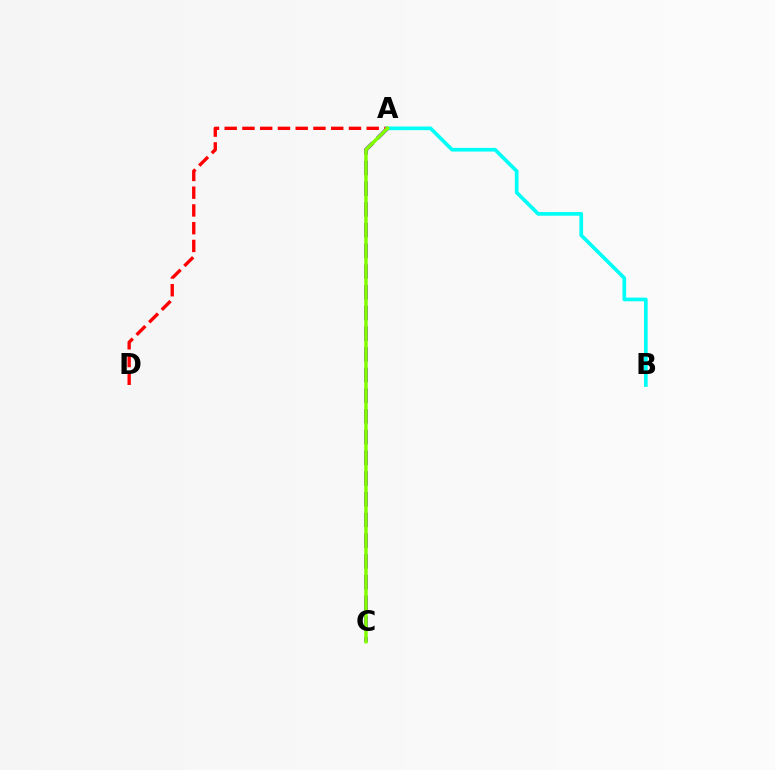{('A', 'C'): [{'color': '#7200ff', 'line_style': 'dashed', 'thickness': 2.81}, {'color': '#84ff00', 'line_style': 'solid', 'thickness': 2.53}], ('A', 'D'): [{'color': '#ff0000', 'line_style': 'dashed', 'thickness': 2.41}], ('A', 'B'): [{'color': '#00fff6', 'line_style': 'solid', 'thickness': 2.65}]}